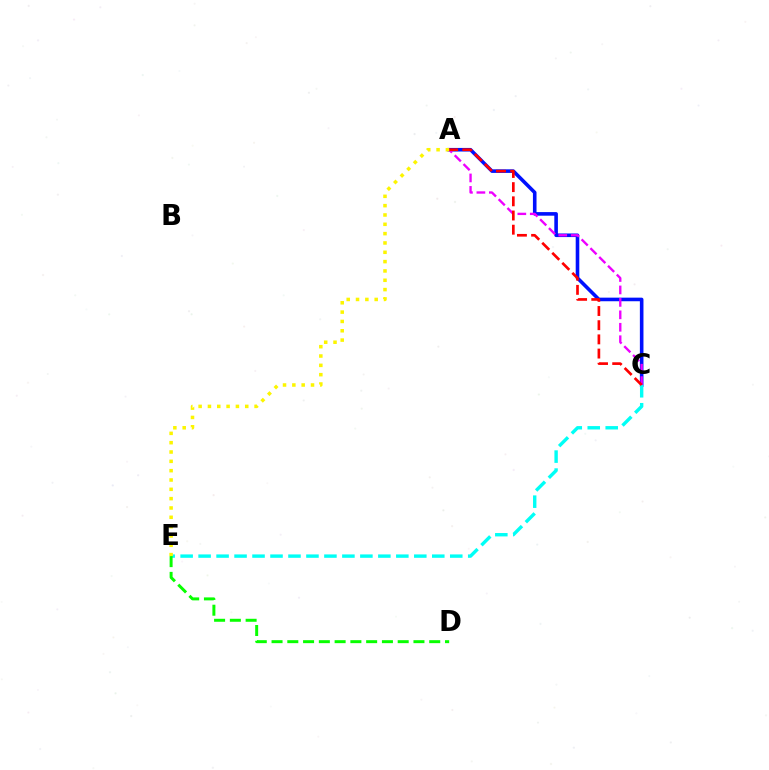{('A', 'C'): [{'color': '#0010ff', 'line_style': 'solid', 'thickness': 2.59}, {'color': '#ee00ff', 'line_style': 'dashed', 'thickness': 1.69}, {'color': '#ff0000', 'line_style': 'dashed', 'thickness': 1.93}], ('C', 'E'): [{'color': '#00fff6', 'line_style': 'dashed', 'thickness': 2.44}], ('A', 'E'): [{'color': '#fcf500', 'line_style': 'dotted', 'thickness': 2.53}], ('D', 'E'): [{'color': '#08ff00', 'line_style': 'dashed', 'thickness': 2.14}]}